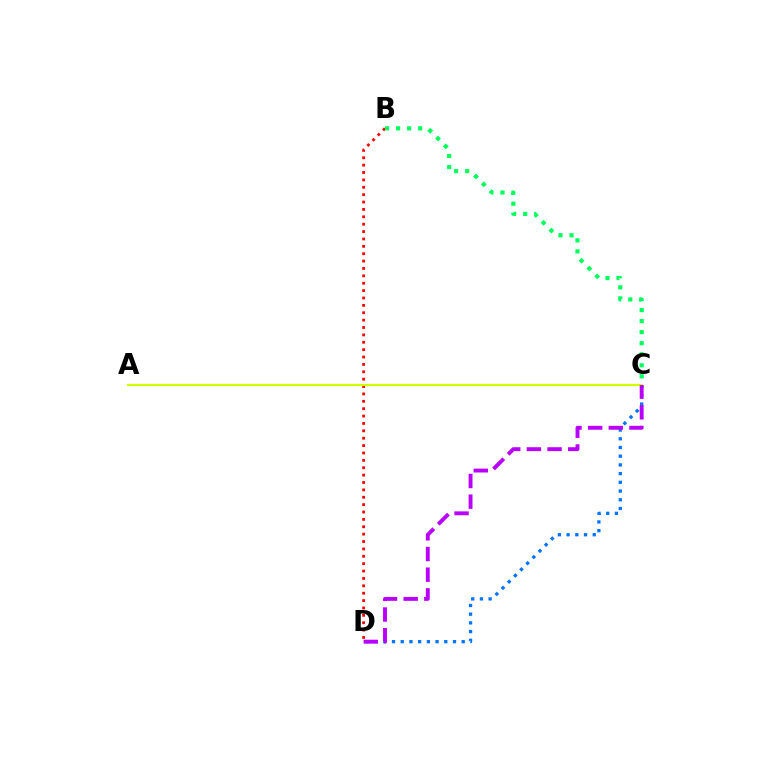{('C', 'D'): [{'color': '#0074ff', 'line_style': 'dotted', 'thickness': 2.37}, {'color': '#b900ff', 'line_style': 'dashed', 'thickness': 2.81}], ('B', 'D'): [{'color': '#ff0000', 'line_style': 'dotted', 'thickness': 2.01}], ('A', 'C'): [{'color': '#d1ff00', 'line_style': 'solid', 'thickness': 1.57}], ('B', 'C'): [{'color': '#00ff5c', 'line_style': 'dotted', 'thickness': 3.0}]}